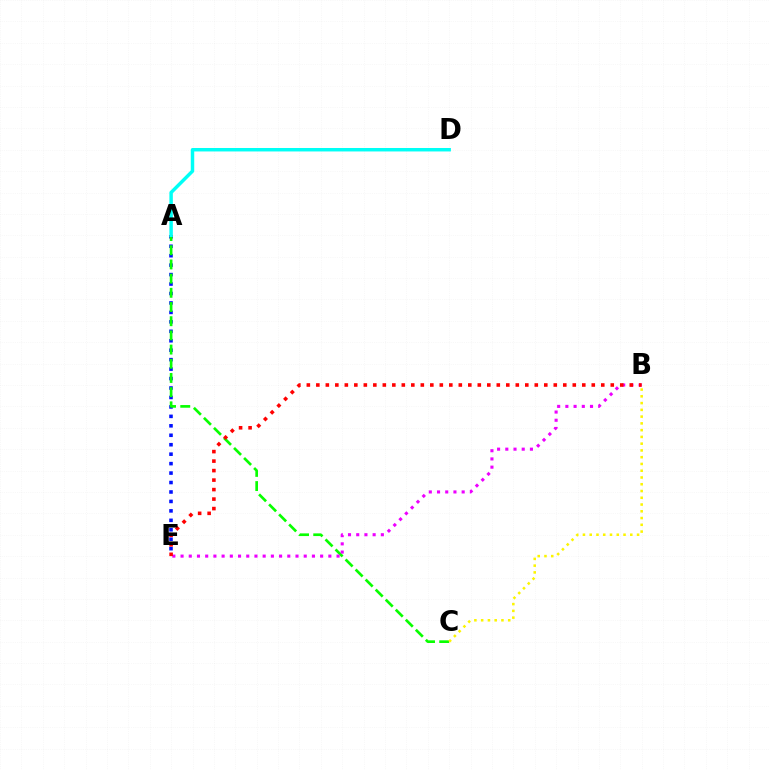{('A', 'E'): [{'color': '#0010ff', 'line_style': 'dotted', 'thickness': 2.57}], ('A', 'C'): [{'color': '#08ff00', 'line_style': 'dashed', 'thickness': 1.93}], ('A', 'D'): [{'color': '#00fff6', 'line_style': 'solid', 'thickness': 2.49}], ('B', 'E'): [{'color': '#ee00ff', 'line_style': 'dotted', 'thickness': 2.23}, {'color': '#ff0000', 'line_style': 'dotted', 'thickness': 2.58}], ('B', 'C'): [{'color': '#fcf500', 'line_style': 'dotted', 'thickness': 1.84}]}